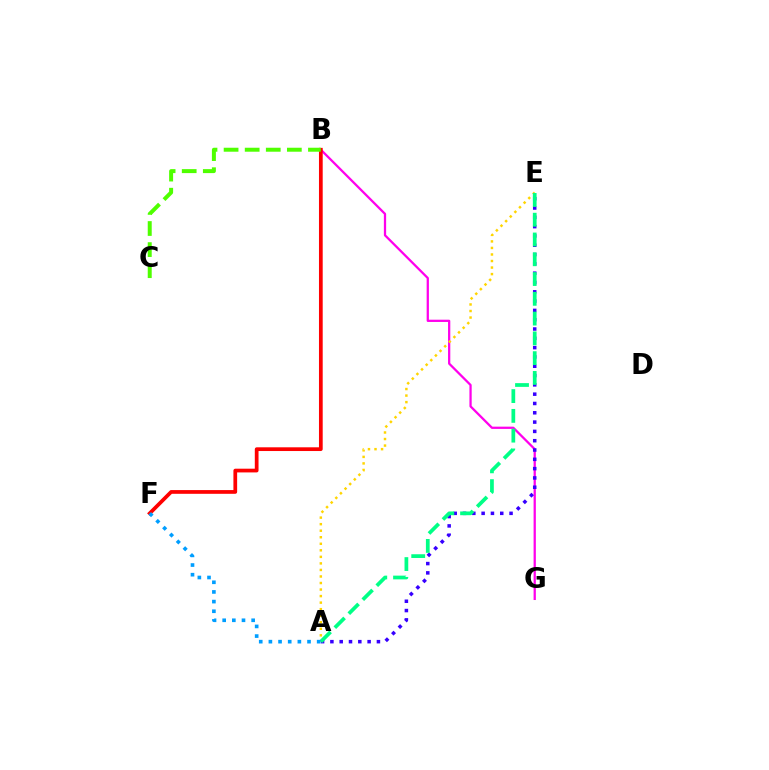{('B', 'G'): [{'color': '#ff00ed', 'line_style': 'solid', 'thickness': 1.63}], ('A', 'E'): [{'color': '#ffd500', 'line_style': 'dotted', 'thickness': 1.78}, {'color': '#3700ff', 'line_style': 'dotted', 'thickness': 2.53}, {'color': '#00ff86', 'line_style': 'dashed', 'thickness': 2.69}], ('B', 'F'): [{'color': '#ff0000', 'line_style': 'solid', 'thickness': 2.68}], ('A', 'F'): [{'color': '#009eff', 'line_style': 'dotted', 'thickness': 2.62}], ('B', 'C'): [{'color': '#4fff00', 'line_style': 'dashed', 'thickness': 2.86}]}